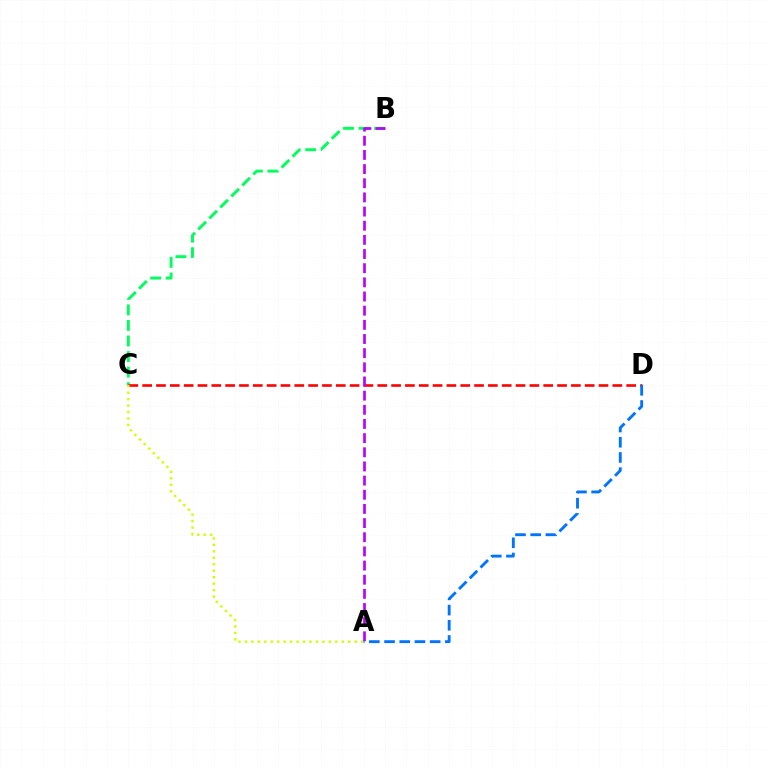{('B', 'C'): [{'color': '#00ff5c', 'line_style': 'dashed', 'thickness': 2.11}], ('C', 'D'): [{'color': '#ff0000', 'line_style': 'dashed', 'thickness': 1.88}], ('A', 'C'): [{'color': '#d1ff00', 'line_style': 'dotted', 'thickness': 1.75}], ('A', 'B'): [{'color': '#b900ff', 'line_style': 'dashed', 'thickness': 1.92}], ('A', 'D'): [{'color': '#0074ff', 'line_style': 'dashed', 'thickness': 2.07}]}